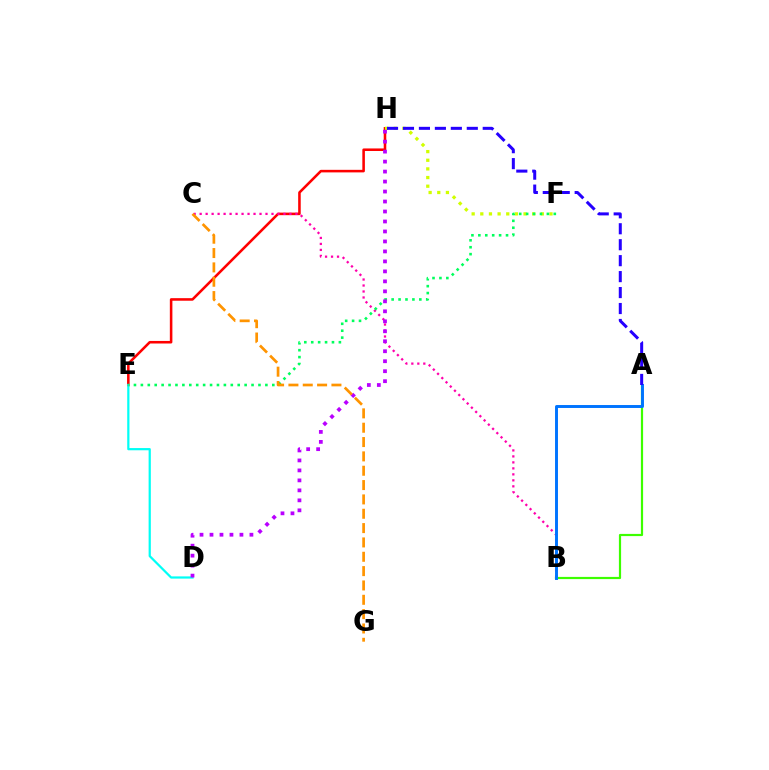{('E', 'H'): [{'color': '#ff0000', 'line_style': 'solid', 'thickness': 1.84}], ('B', 'C'): [{'color': '#ff00ac', 'line_style': 'dotted', 'thickness': 1.63}], ('D', 'E'): [{'color': '#00fff6', 'line_style': 'solid', 'thickness': 1.6}], ('A', 'B'): [{'color': '#3dff00', 'line_style': 'solid', 'thickness': 1.58}, {'color': '#0074ff', 'line_style': 'solid', 'thickness': 2.12}], ('F', 'H'): [{'color': '#d1ff00', 'line_style': 'dotted', 'thickness': 2.35}], ('E', 'F'): [{'color': '#00ff5c', 'line_style': 'dotted', 'thickness': 1.88}], ('A', 'H'): [{'color': '#2500ff', 'line_style': 'dashed', 'thickness': 2.17}], ('D', 'H'): [{'color': '#b900ff', 'line_style': 'dotted', 'thickness': 2.71}], ('C', 'G'): [{'color': '#ff9400', 'line_style': 'dashed', 'thickness': 1.95}]}